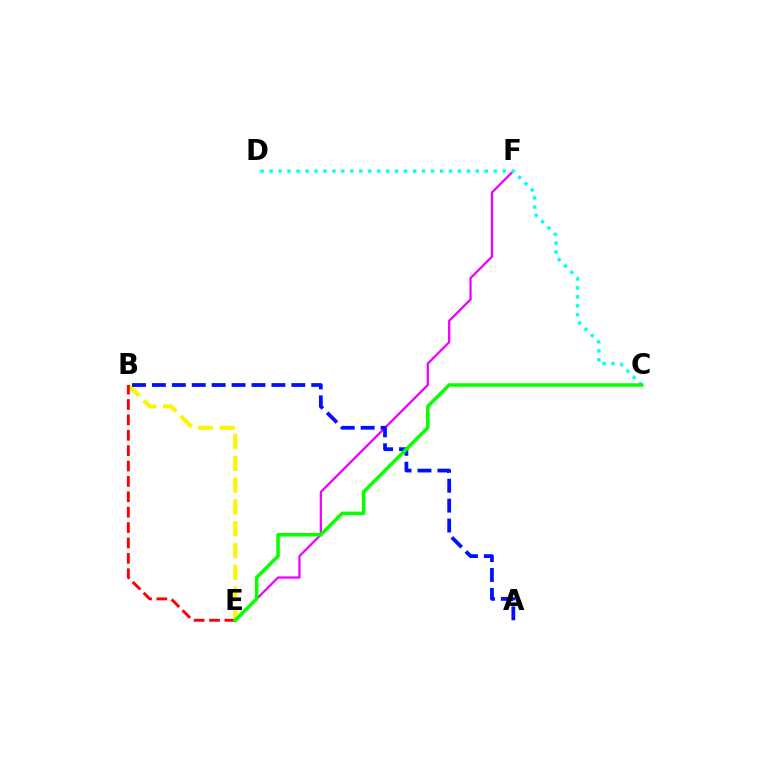{('E', 'F'): [{'color': '#ee00ff', 'line_style': 'solid', 'thickness': 1.63}], ('B', 'E'): [{'color': '#fcf500', 'line_style': 'dashed', 'thickness': 2.96}, {'color': '#ff0000', 'line_style': 'dashed', 'thickness': 2.09}], ('C', 'D'): [{'color': '#00fff6', 'line_style': 'dotted', 'thickness': 2.44}], ('A', 'B'): [{'color': '#0010ff', 'line_style': 'dashed', 'thickness': 2.71}], ('C', 'E'): [{'color': '#08ff00', 'line_style': 'solid', 'thickness': 2.54}]}